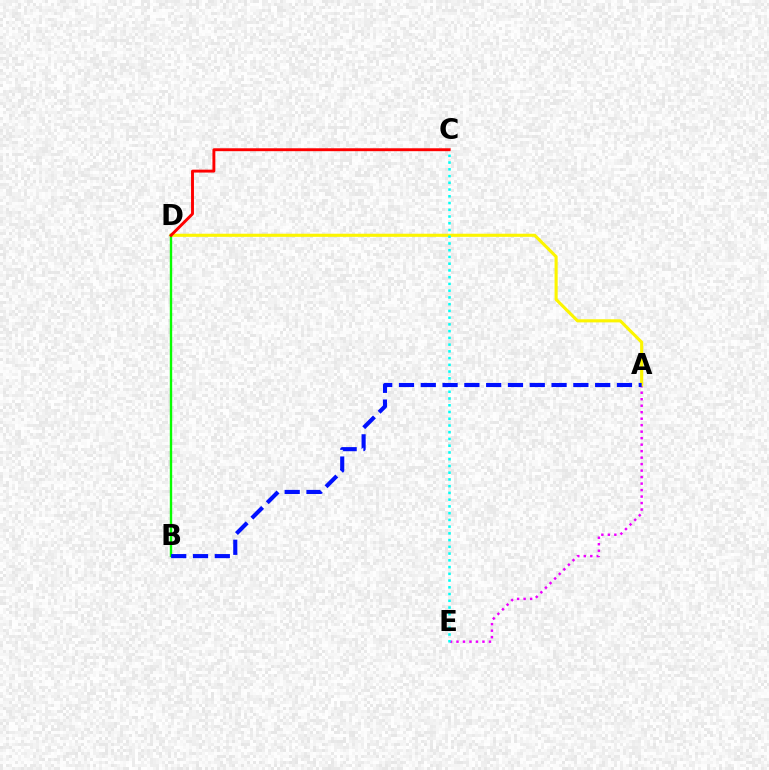{('A', 'E'): [{'color': '#ee00ff', 'line_style': 'dotted', 'thickness': 1.76}], ('A', 'D'): [{'color': '#fcf500', 'line_style': 'solid', 'thickness': 2.24}], ('C', 'E'): [{'color': '#00fff6', 'line_style': 'dotted', 'thickness': 1.83}], ('B', 'D'): [{'color': '#08ff00', 'line_style': 'solid', 'thickness': 1.72}], ('C', 'D'): [{'color': '#ff0000', 'line_style': 'solid', 'thickness': 2.09}], ('A', 'B'): [{'color': '#0010ff', 'line_style': 'dashed', 'thickness': 2.96}]}